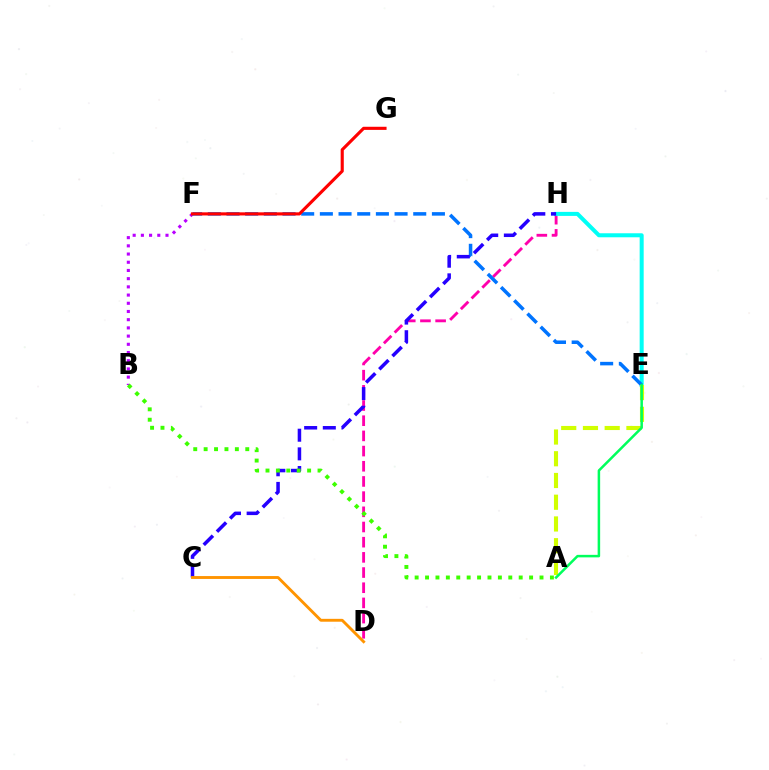{('B', 'F'): [{'color': '#b900ff', 'line_style': 'dotted', 'thickness': 2.23}], ('D', 'H'): [{'color': '#ff00ac', 'line_style': 'dashed', 'thickness': 2.06}], ('E', 'H'): [{'color': '#00fff6', 'line_style': 'solid', 'thickness': 2.89}], ('E', 'F'): [{'color': '#0074ff', 'line_style': 'dashed', 'thickness': 2.54}], ('A', 'E'): [{'color': '#d1ff00', 'line_style': 'dashed', 'thickness': 2.95}, {'color': '#00ff5c', 'line_style': 'solid', 'thickness': 1.81}], ('C', 'H'): [{'color': '#2500ff', 'line_style': 'dashed', 'thickness': 2.53}], ('A', 'B'): [{'color': '#3dff00', 'line_style': 'dotted', 'thickness': 2.83}], ('C', 'D'): [{'color': '#ff9400', 'line_style': 'solid', 'thickness': 2.07}], ('F', 'G'): [{'color': '#ff0000', 'line_style': 'solid', 'thickness': 2.24}]}